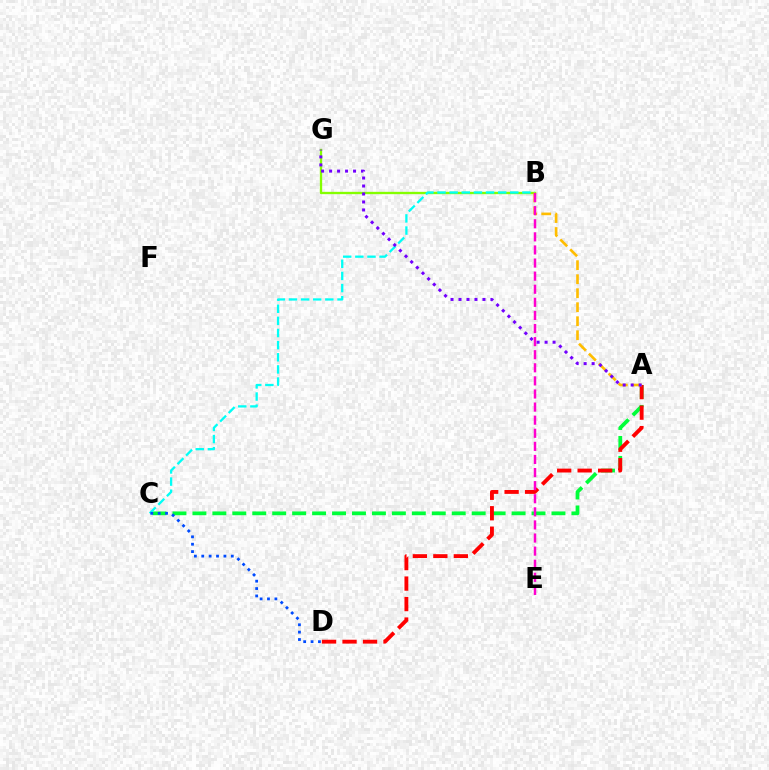{('A', 'C'): [{'color': '#00ff39', 'line_style': 'dashed', 'thickness': 2.71}], ('A', 'D'): [{'color': '#ff0000', 'line_style': 'dashed', 'thickness': 2.78}], ('B', 'G'): [{'color': '#84ff00', 'line_style': 'solid', 'thickness': 1.68}], ('A', 'B'): [{'color': '#ffbd00', 'line_style': 'dashed', 'thickness': 1.9}], ('B', 'C'): [{'color': '#00fff6', 'line_style': 'dashed', 'thickness': 1.65}], ('C', 'D'): [{'color': '#004bff', 'line_style': 'dotted', 'thickness': 2.01}], ('B', 'E'): [{'color': '#ff00cf', 'line_style': 'dashed', 'thickness': 1.78}], ('A', 'G'): [{'color': '#7200ff', 'line_style': 'dotted', 'thickness': 2.17}]}